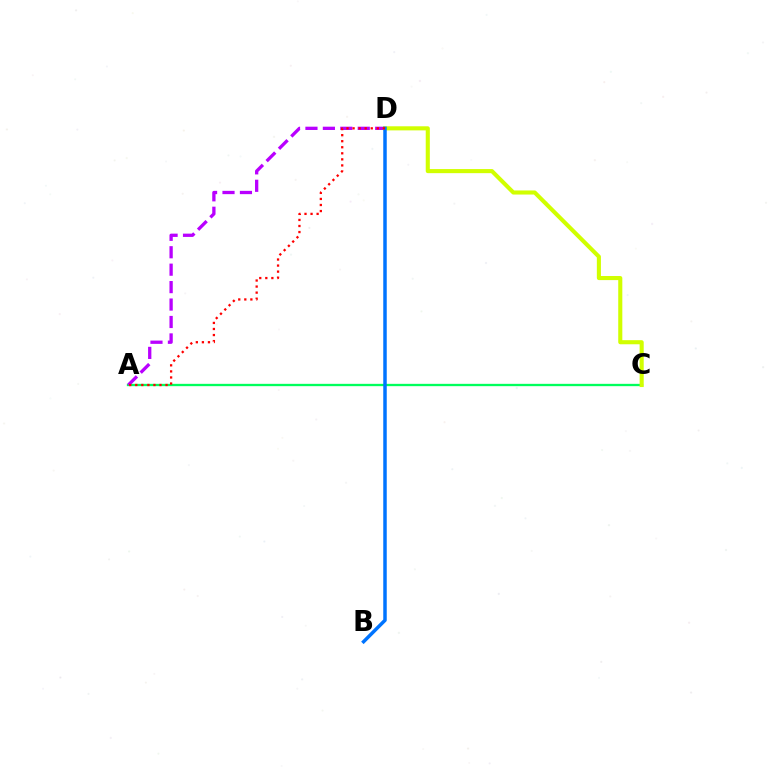{('A', 'C'): [{'color': '#00ff5c', 'line_style': 'solid', 'thickness': 1.67}], ('A', 'D'): [{'color': '#b900ff', 'line_style': 'dashed', 'thickness': 2.37}, {'color': '#ff0000', 'line_style': 'dotted', 'thickness': 1.65}], ('C', 'D'): [{'color': '#d1ff00', 'line_style': 'solid', 'thickness': 2.95}], ('B', 'D'): [{'color': '#0074ff', 'line_style': 'solid', 'thickness': 2.51}]}